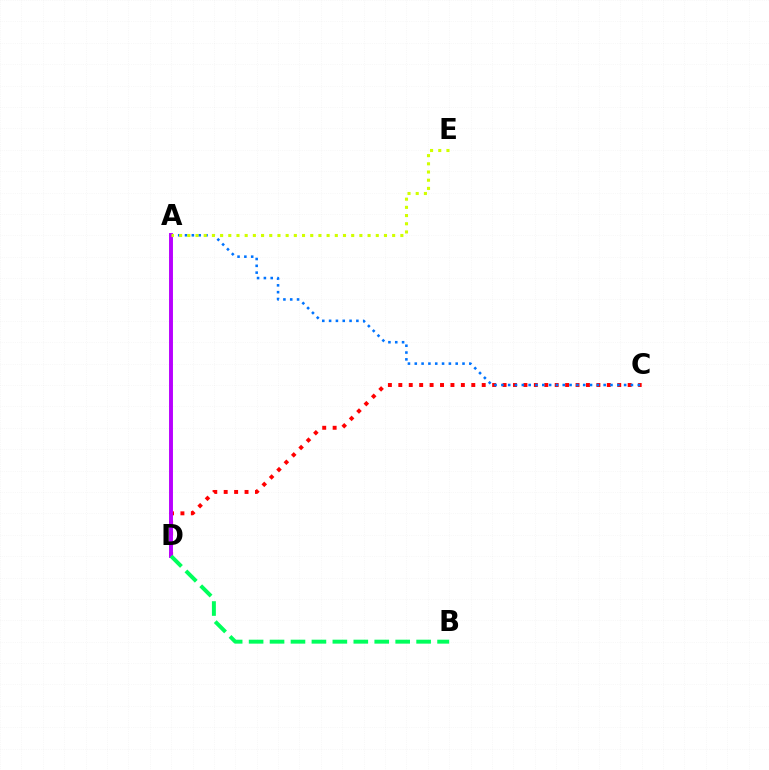{('C', 'D'): [{'color': '#ff0000', 'line_style': 'dotted', 'thickness': 2.83}], ('A', 'C'): [{'color': '#0074ff', 'line_style': 'dotted', 'thickness': 1.85}], ('A', 'D'): [{'color': '#b900ff', 'line_style': 'solid', 'thickness': 2.82}], ('A', 'E'): [{'color': '#d1ff00', 'line_style': 'dotted', 'thickness': 2.23}], ('B', 'D'): [{'color': '#00ff5c', 'line_style': 'dashed', 'thickness': 2.84}]}